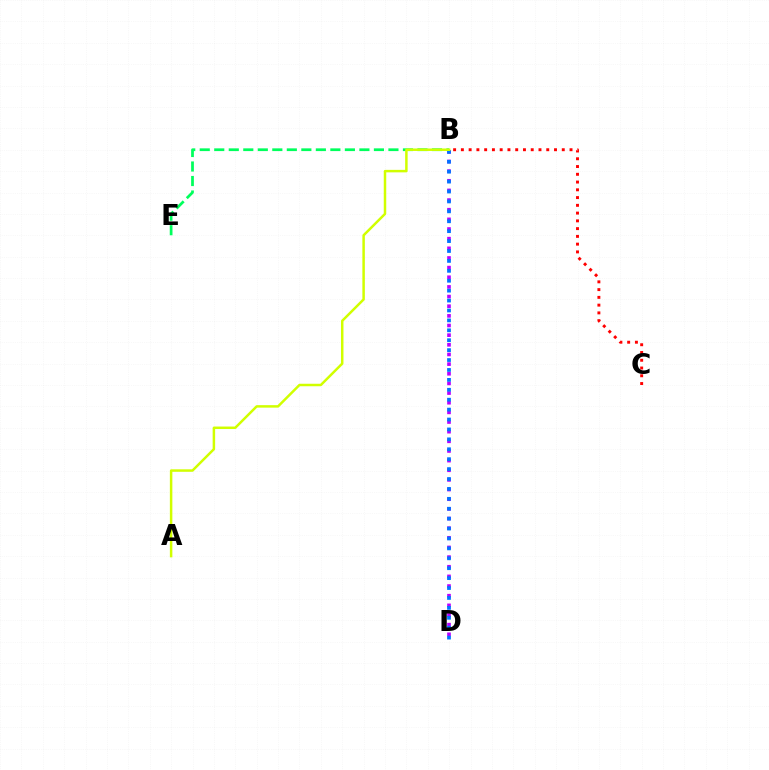{('B', 'C'): [{'color': '#ff0000', 'line_style': 'dotted', 'thickness': 2.11}], ('B', 'D'): [{'color': '#b900ff', 'line_style': 'dotted', 'thickness': 2.62}, {'color': '#0074ff', 'line_style': 'dotted', 'thickness': 2.69}], ('B', 'E'): [{'color': '#00ff5c', 'line_style': 'dashed', 'thickness': 1.97}], ('A', 'B'): [{'color': '#d1ff00', 'line_style': 'solid', 'thickness': 1.79}]}